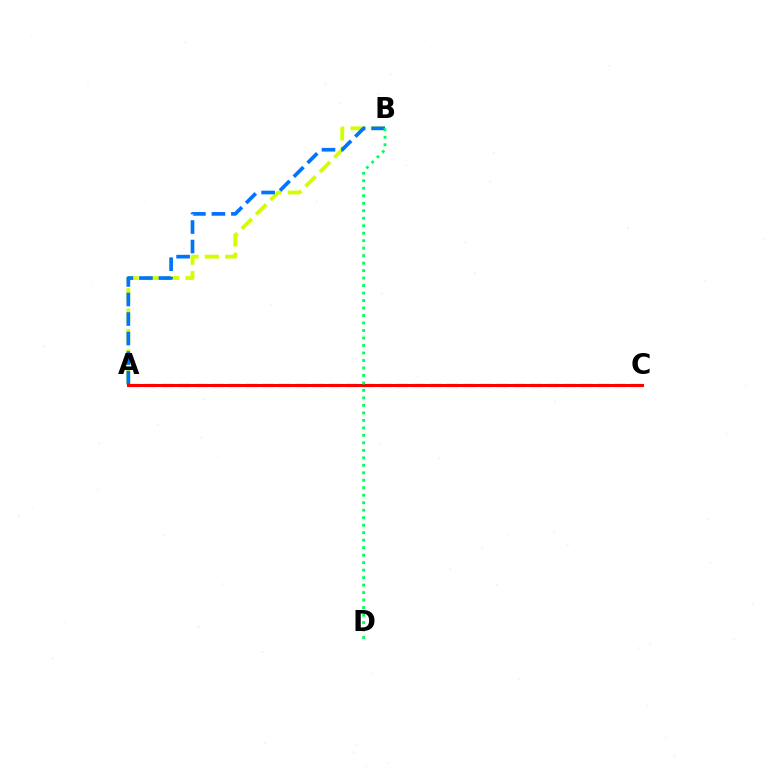{('A', 'B'): [{'color': '#d1ff00', 'line_style': 'dashed', 'thickness': 2.77}, {'color': '#0074ff', 'line_style': 'dashed', 'thickness': 2.65}], ('A', 'C'): [{'color': '#b900ff', 'line_style': 'dashed', 'thickness': 2.28}, {'color': '#ff0000', 'line_style': 'solid', 'thickness': 2.17}], ('B', 'D'): [{'color': '#00ff5c', 'line_style': 'dotted', 'thickness': 2.03}]}